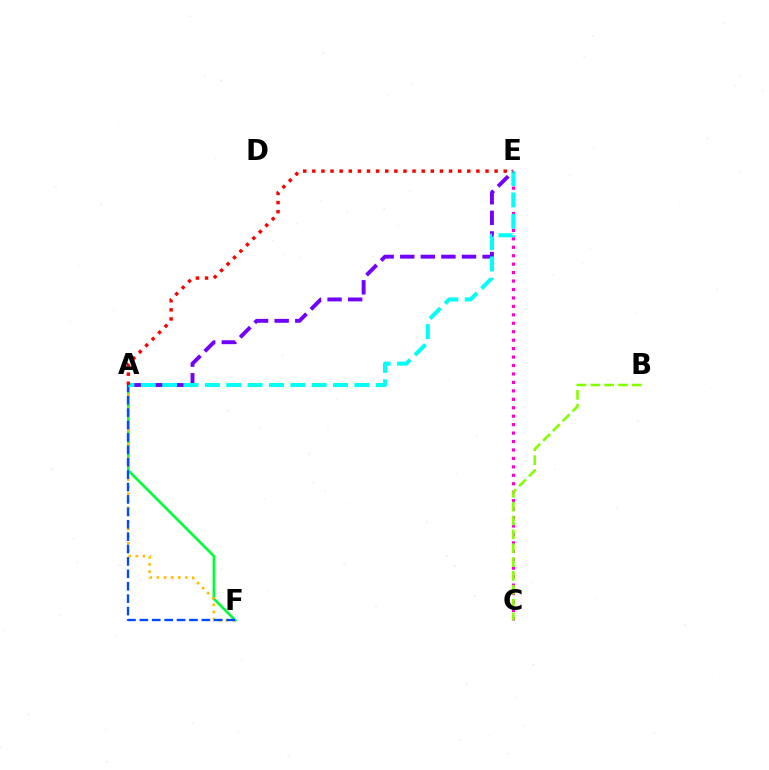{('A', 'F'): [{'color': '#00ff39', 'line_style': 'solid', 'thickness': 1.91}, {'color': '#ffbd00', 'line_style': 'dotted', 'thickness': 1.92}, {'color': '#004bff', 'line_style': 'dashed', 'thickness': 1.68}], ('C', 'E'): [{'color': '#ff00cf', 'line_style': 'dotted', 'thickness': 2.29}], ('A', 'E'): [{'color': '#7200ff', 'line_style': 'dashed', 'thickness': 2.8}, {'color': '#00fff6', 'line_style': 'dashed', 'thickness': 2.9}, {'color': '#ff0000', 'line_style': 'dotted', 'thickness': 2.48}], ('B', 'C'): [{'color': '#84ff00', 'line_style': 'dashed', 'thickness': 1.88}]}